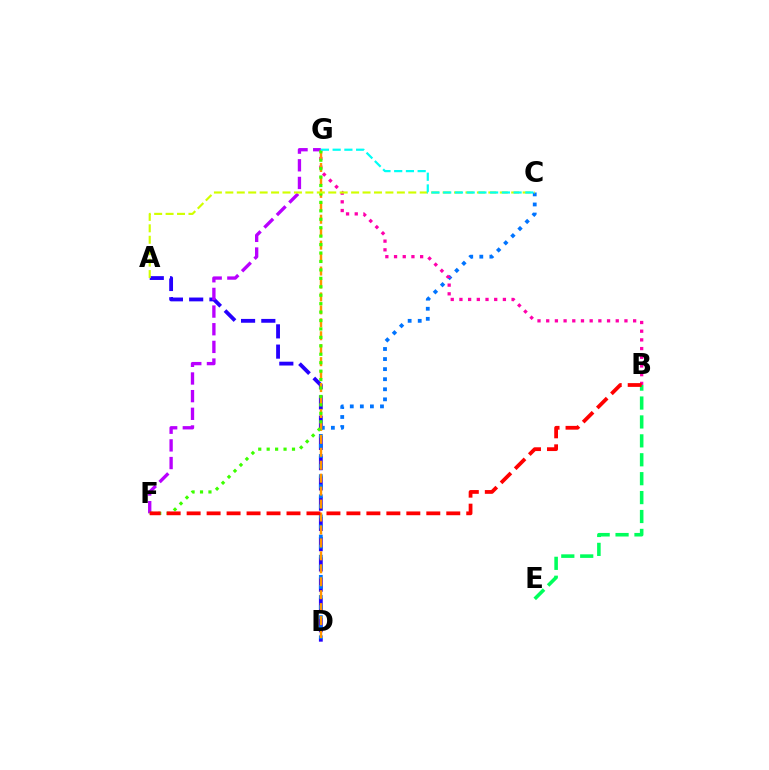{('A', 'D'): [{'color': '#2500ff', 'line_style': 'dashed', 'thickness': 2.75}], ('C', 'D'): [{'color': '#0074ff', 'line_style': 'dotted', 'thickness': 2.74}], ('B', 'G'): [{'color': '#ff00ac', 'line_style': 'dotted', 'thickness': 2.36}], ('F', 'G'): [{'color': '#b900ff', 'line_style': 'dashed', 'thickness': 2.4}, {'color': '#3dff00', 'line_style': 'dotted', 'thickness': 2.29}], ('D', 'G'): [{'color': '#ff9400', 'line_style': 'dashed', 'thickness': 1.76}], ('B', 'E'): [{'color': '#00ff5c', 'line_style': 'dashed', 'thickness': 2.57}], ('A', 'C'): [{'color': '#d1ff00', 'line_style': 'dashed', 'thickness': 1.55}], ('B', 'F'): [{'color': '#ff0000', 'line_style': 'dashed', 'thickness': 2.71}], ('C', 'G'): [{'color': '#00fff6', 'line_style': 'dashed', 'thickness': 1.59}]}